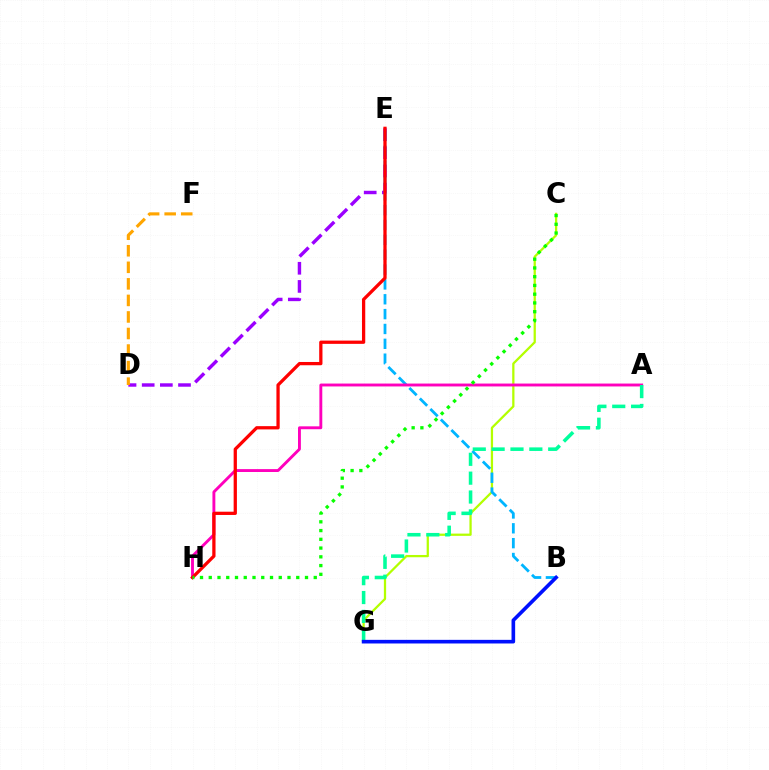{('D', 'E'): [{'color': '#9b00ff', 'line_style': 'dashed', 'thickness': 2.47}], ('C', 'G'): [{'color': '#b3ff00', 'line_style': 'solid', 'thickness': 1.63}], ('B', 'E'): [{'color': '#00b5ff', 'line_style': 'dashed', 'thickness': 2.02}], ('A', 'H'): [{'color': '#ff00bd', 'line_style': 'solid', 'thickness': 2.08}], ('E', 'H'): [{'color': '#ff0000', 'line_style': 'solid', 'thickness': 2.35}], ('A', 'G'): [{'color': '#00ff9d', 'line_style': 'dashed', 'thickness': 2.56}], ('B', 'G'): [{'color': '#0010ff', 'line_style': 'solid', 'thickness': 2.61}], ('D', 'F'): [{'color': '#ffa500', 'line_style': 'dashed', 'thickness': 2.25}], ('C', 'H'): [{'color': '#08ff00', 'line_style': 'dotted', 'thickness': 2.38}]}